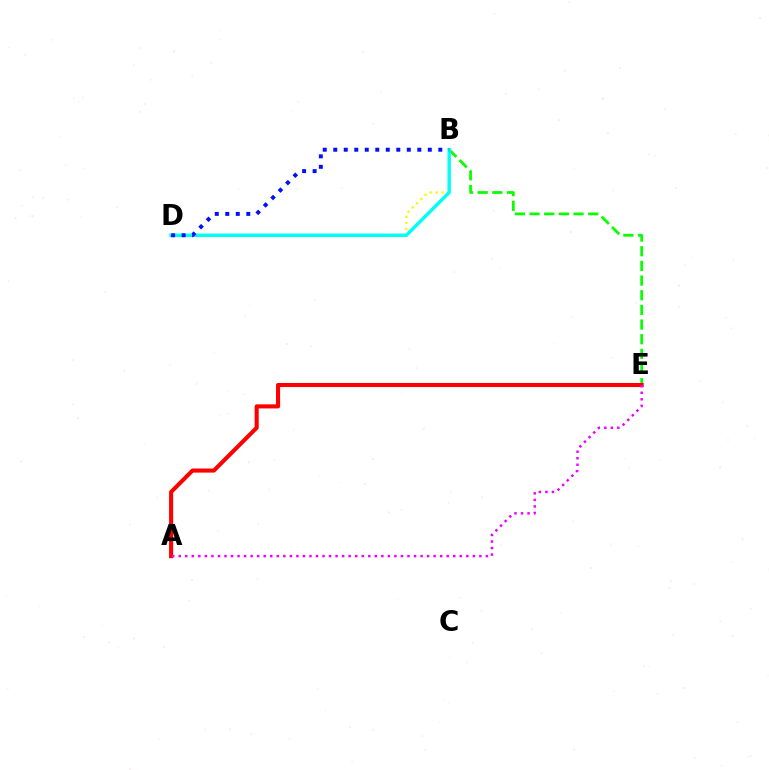{('B', 'E'): [{'color': '#08ff00', 'line_style': 'dashed', 'thickness': 1.99}], ('A', 'E'): [{'color': '#ff0000', 'line_style': 'solid', 'thickness': 2.94}, {'color': '#ee00ff', 'line_style': 'dotted', 'thickness': 1.78}], ('B', 'D'): [{'color': '#fcf500', 'line_style': 'dotted', 'thickness': 1.63}, {'color': '#00fff6', 'line_style': 'solid', 'thickness': 2.48}, {'color': '#0010ff', 'line_style': 'dotted', 'thickness': 2.85}]}